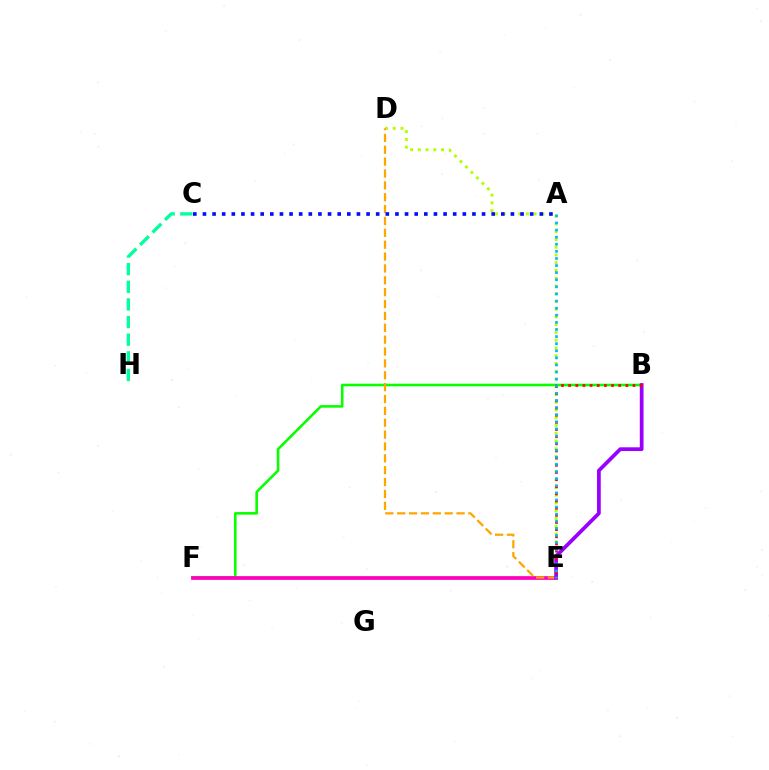{('C', 'H'): [{'color': '#00ff9d', 'line_style': 'dashed', 'thickness': 2.4}], ('B', 'F'): [{'color': '#08ff00', 'line_style': 'solid', 'thickness': 1.87}], ('E', 'F'): [{'color': '#ff00bd', 'line_style': 'solid', 'thickness': 2.67}], ('D', 'E'): [{'color': '#b3ff00', 'line_style': 'dotted', 'thickness': 2.11}, {'color': '#ffa500', 'line_style': 'dashed', 'thickness': 1.61}], ('B', 'E'): [{'color': '#9b00ff', 'line_style': 'solid', 'thickness': 2.69}, {'color': '#ff0000', 'line_style': 'dotted', 'thickness': 1.94}], ('A', 'E'): [{'color': '#00b5ff', 'line_style': 'dotted', 'thickness': 1.93}], ('A', 'C'): [{'color': '#0010ff', 'line_style': 'dotted', 'thickness': 2.62}]}